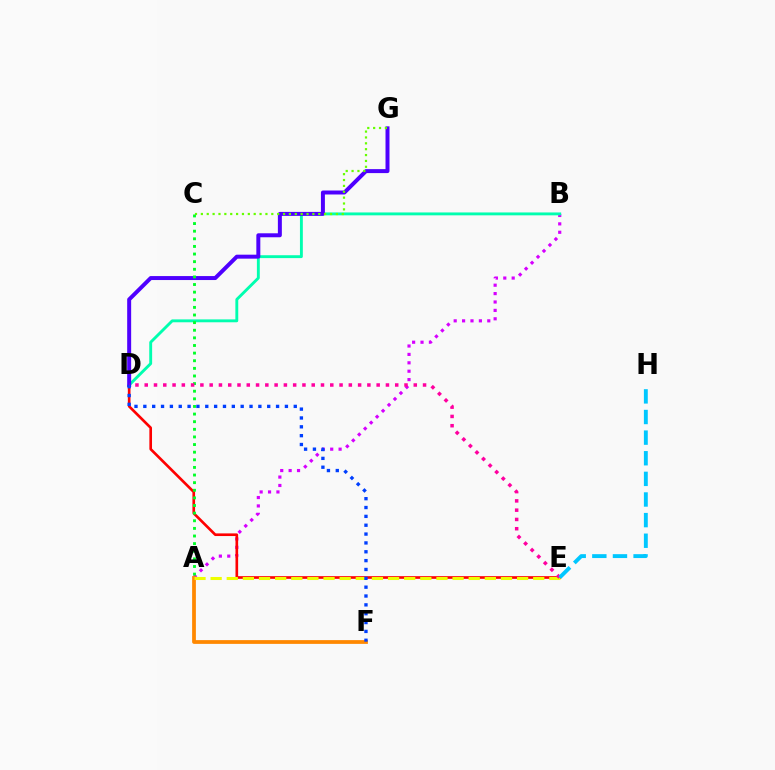{('A', 'B'): [{'color': '#d600ff', 'line_style': 'dotted', 'thickness': 2.28}], ('D', 'E'): [{'color': '#ff0000', 'line_style': 'solid', 'thickness': 1.91}, {'color': '#ff00a0', 'line_style': 'dotted', 'thickness': 2.52}], ('B', 'D'): [{'color': '#00ffaf', 'line_style': 'solid', 'thickness': 2.07}], ('D', 'G'): [{'color': '#4f00ff', 'line_style': 'solid', 'thickness': 2.86}], ('A', 'F'): [{'color': '#ff8800', 'line_style': 'solid', 'thickness': 2.71}], ('C', 'G'): [{'color': '#66ff00', 'line_style': 'dotted', 'thickness': 1.59}], ('A', 'E'): [{'color': '#eeff00', 'line_style': 'dashed', 'thickness': 2.19}], ('A', 'C'): [{'color': '#00ff27', 'line_style': 'dotted', 'thickness': 2.07}], ('D', 'F'): [{'color': '#003fff', 'line_style': 'dotted', 'thickness': 2.4}], ('E', 'H'): [{'color': '#00c7ff', 'line_style': 'dashed', 'thickness': 2.8}]}